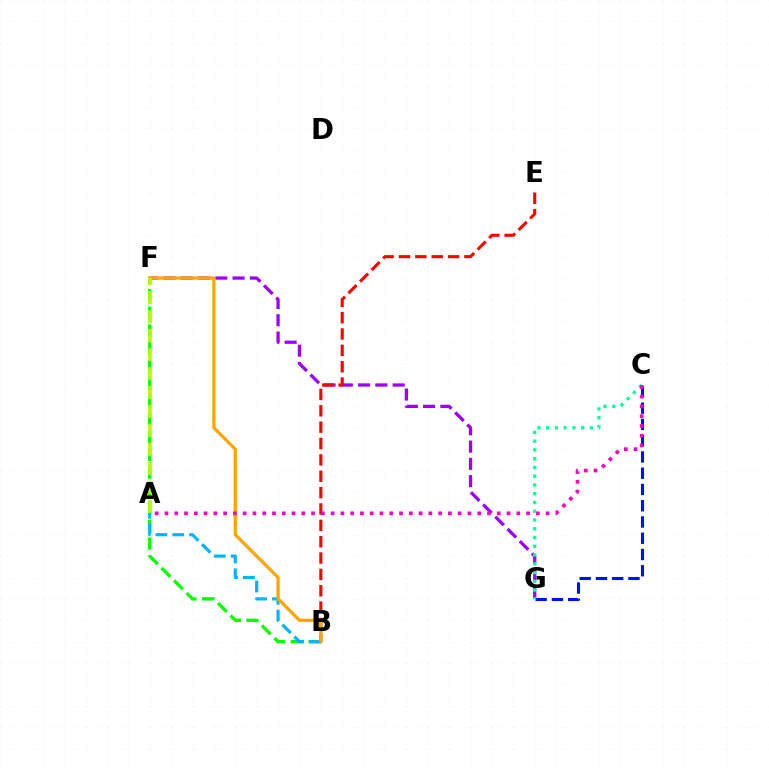{('B', 'F'): [{'color': '#08ff00', 'line_style': 'dashed', 'thickness': 2.41}, {'color': '#ffa500', 'line_style': 'solid', 'thickness': 2.36}], ('A', 'B'): [{'color': '#00b5ff', 'line_style': 'dashed', 'thickness': 2.28}], ('F', 'G'): [{'color': '#9b00ff', 'line_style': 'dashed', 'thickness': 2.35}], ('B', 'E'): [{'color': '#ff0000', 'line_style': 'dashed', 'thickness': 2.22}], ('A', 'F'): [{'color': '#b3ff00', 'line_style': 'dashed', 'thickness': 2.58}], ('C', 'G'): [{'color': '#0010ff', 'line_style': 'dashed', 'thickness': 2.21}, {'color': '#00ff9d', 'line_style': 'dotted', 'thickness': 2.38}], ('A', 'C'): [{'color': '#ff00bd', 'line_style': 'dotted', 'thickness': 2.66}]}